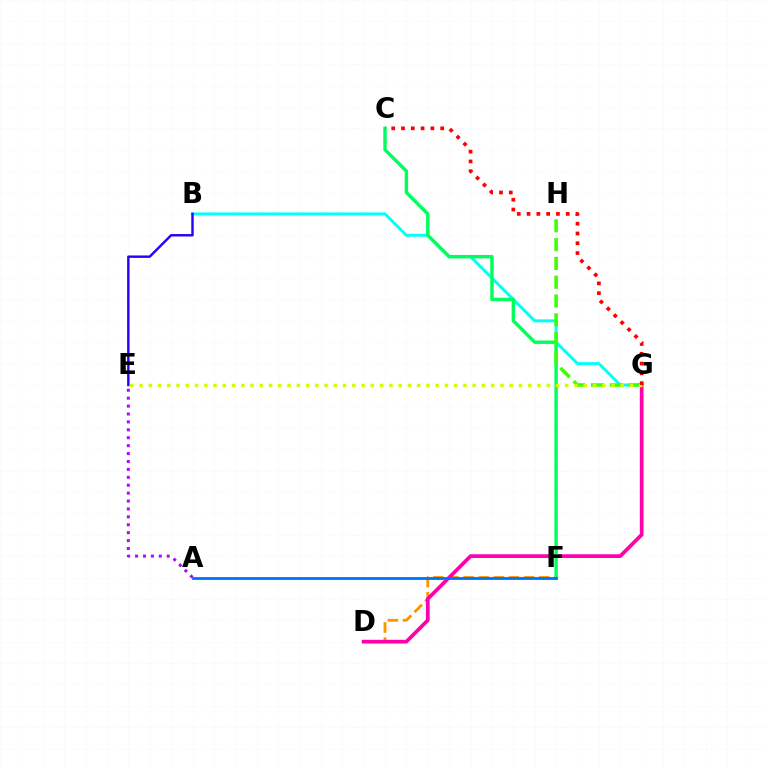{('B', 'G'): [{'color': '#00fff6', 'line_style': 'solid', 'thickness': 2.12}], ('A', 'E'): [{'color': '#b900ff', 'line_style': 'dotted', 'thickness': 2.15}], ('B', 'E'): [{'color': '#2500ff', 'line_style': 'solid', 'thickness': 1.75}], ('D', 'F'): [{'color': '#ff9400', 'line_style': 'dashed', 'thickness': 2.06}], ('D', 'G'): [{'color': '#ff00ac', 'line_style': 'solid', 'thickness': 2.67}], ('C', 'F'): [{'color': '#00ff5c', 'line_style': 'solid', 'thickness': 2.45}], ('G', 'H'): [{'color': '#3dff00', 'line_style': 'dashed', 'thickness': 2.55}], ('A', 'F'): [{'color': '#0074ff', 'line_style': 'solid', 'thickness': 2.04}], ('E', 'G'): [{'color': '#d1ff00', 'line_style': 'dotted', 'thickness': 2.51}], ('C', 'G'): [{'color': '#ff0000', 'line_style': 'dotted', 'thickness': 2.66}]}